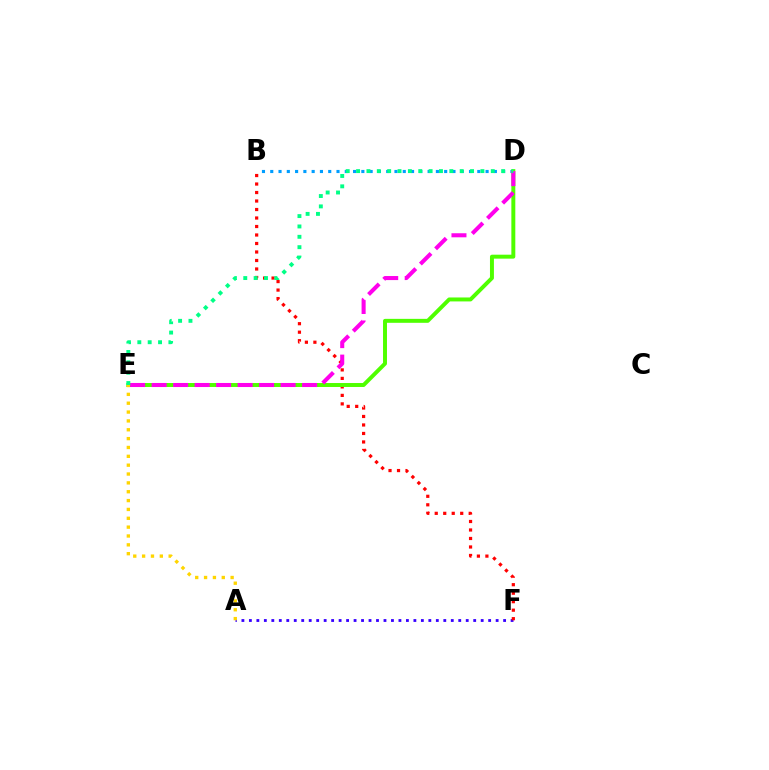{('A', 'F'): [{'color': '#3700ff', 'line_style': 'dotted', 'thickness': 2.03}], ('B', 'F'): [{'color': '#ff0000', 'line_style': 'dotted', 'thickness': 2.31}], ('B', 'D'): [{'color': '#009eff', 'line_style': 'dotted', 'thickness': 2.25}], ('D', 'E'): [{'color': '#4fff00', 'line_style': 'solid', 'thickness': 2.85}, {'color': '#ff00ed', 'line_style': 'dashed', 'thickness': 2.92}, {'color': '#00ff86', 'line_style': 'dotted', 'thickness': 2.82}], ('A', 'E'): [{'color': '#ffd500', 'line_style': 'dotted', 'thickness': 2.41}]}